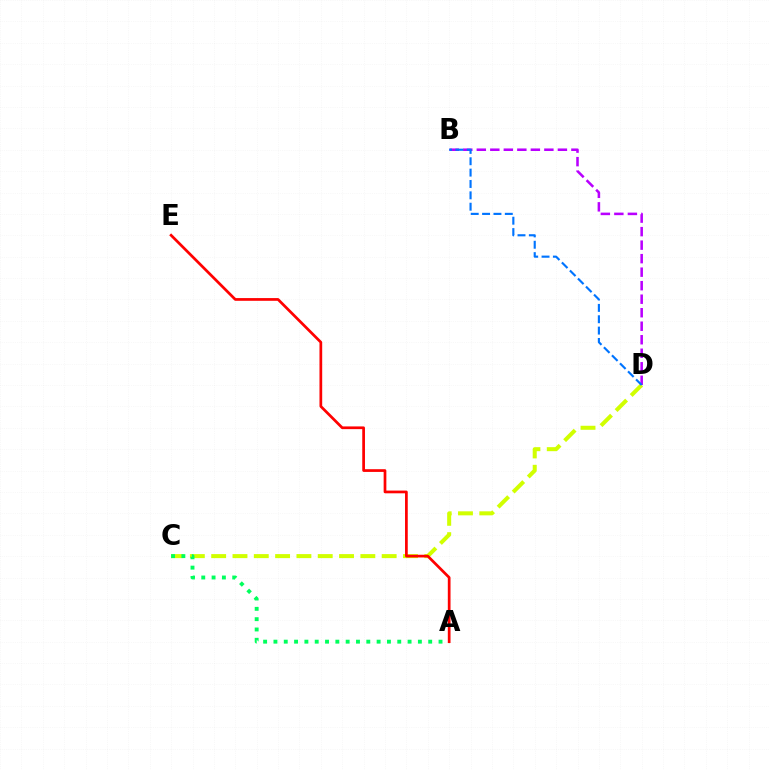{('C', 'D'): [{'color': '#d1ff00', 'line_style': 'dashed', 'thickness': 2.9}], ('A', 'C'): [{'color': '#00ff5c', 'line_style': 'dotted', 'thickness': 2.8}], ('B', 'D'): [{'color': '#b900ff', 'line_style': 'dashed', 'thickness': 1.84}, {'color': '#0074ff', 'line_style': 'dashed', 'thickness': 1.54}], ('A', 'E'): [{'color': '#ff0000', 'line_style': 'solid', 'thickness': 1.96}]}